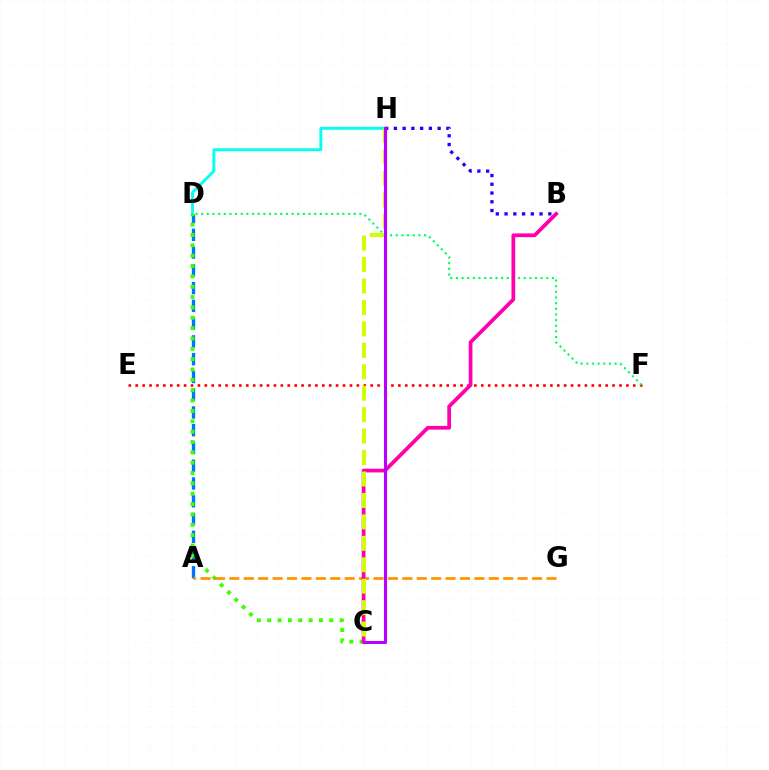{('E', 'F'): [{'color': '#ff0000', 'line_style': 'dotted', 'thickness': 1.88}], ('A', 'D'): [{'color': '#0074ff', 'line_style': 'dashed', 'thickness': 2.41}], ('D', 'H'): [{'color': '#00fff6', 'line_style': 'solid', 'thickness': 2.08}], ('C', 'D'): [{'color': '#3dff00', 'line_style': 'dotted', 'thickness': 2.81}], ('D', 'F'): [{'color': '#00ff5c', 'line_style': 'dotted', 'thickness': 1.54}], ('B', 'H'): [{'color': '#2500ff', 'line_style': 'dotted', 'thickness': 2.38}], ('A', 'G'): [{'color': '#ff9400', 'line_style': 'dashed', 'thickness': 1.96}], ('B', 'C'): [{'color': '#ff00ac', 'line_style': 'solid', 'thickness': 2.69}], ('C', 'H'): [{'color': '#d1ff00', 'line_style': 'dashed', 'thickness': 2.91}, {'color': '#b900ff', 'line_style': 'solid', 'thickness': 2.21}]}